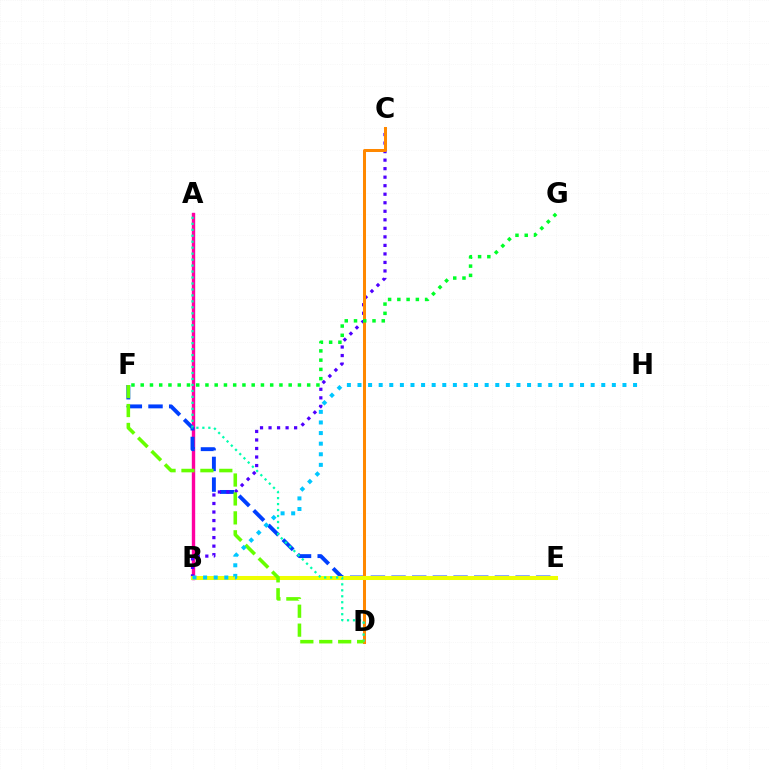{('A', 'B'): [{'color': '#d600ff', 'line_style': 'solid', 'thickness': 2.26}, {'color': '#ff00a0', 'line_style': 'solid', 'thickness': 2.35}], ('E', 'F'): [{'color': '#003fff', 'line_style': 'dashed', 'thickness': 2.81}], ('B', 'C'): [{'color': '#4f00ff', 'line_style': 'dotted', 'thickness': 2.32}], ('C', 'D'): [{'color': '#ff8800', 'line_style': 'solid', 'thickness': 2.17}], ('B', 'E'): [{'color': '#ff0000', 'line_style': 'dashed', 'thickness': 1.73}, {'color': '#eeff00', 'line_style': 'solid', 'thickness': 2.91}], ('F', 'G'): [{'color': '#00ff27', 'line_style': 'dotted', 'thickness': 2.51}], ('A', 'D'): [{'color': '#00ffaf', 'line_style': 'dotted', 'thickness': 1.62}], ('D', 'F'): [{'color': '#66ff00', 'line_style': 'dashed', 'thickness': 2.57}], ('B', 'H'): [{'color': '#00c7ff', 'line_style': 'dotted', 'thickness': 2.88}]}